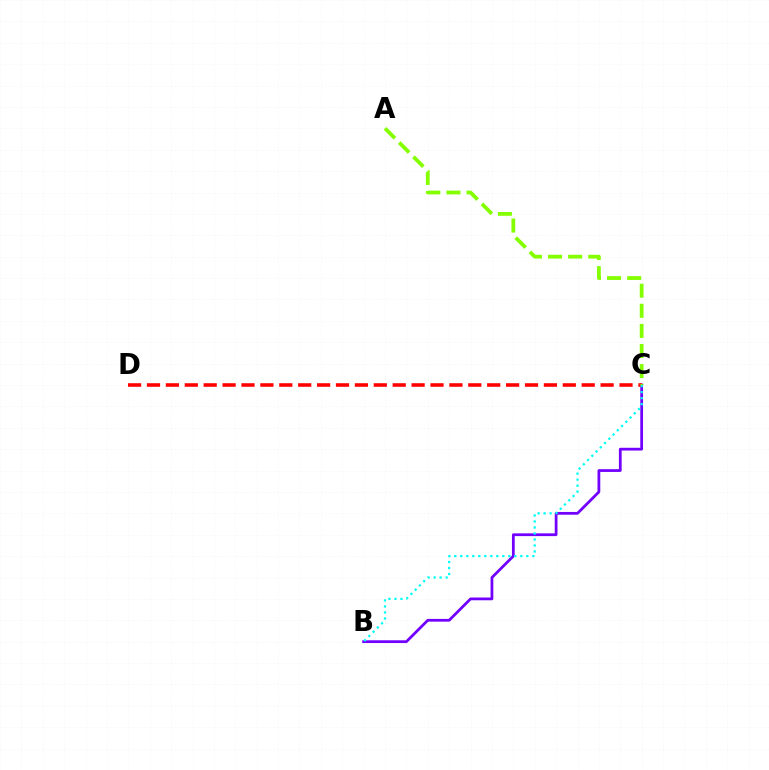{('B', 'C'): [{'color': '#7200ff', 'line_style': 'solid', 'thickness': 1.99}, {'color': '#00fff6', 'line_style': 'dotted', 'thickness': 1.63}], ('C', 'D'): [{'color': '#ff0000', 'line_style': 'dashed', 'thickness': 2.57}], ('A', 'C'): [{'color': '#84ff00', 'line_style': 'dashed', 'thickness': 2.73}]}